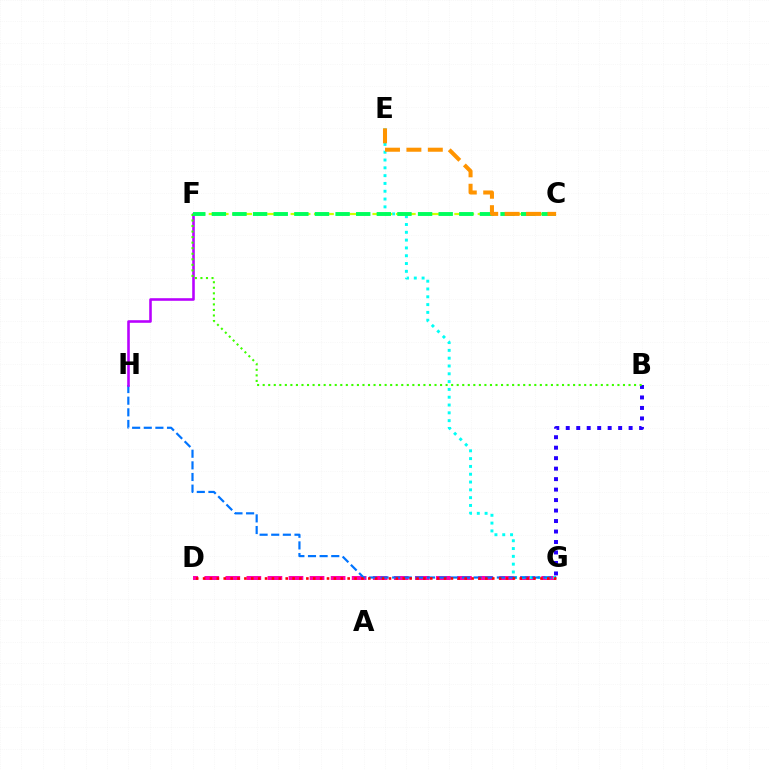{('D', 'G'): [{'color': '#ff00ac', 'line_style': 'dashed', 'thickness': 2.86}, {'color': '#ff0000', 'line_style': 'dotted', 'thickness': 1.87}], ('E', 'G'): [{'color': '#00fff6', 'line_style': 'dotted', 'thickness': 2.12}], ('G', 'H'): [{'color': '#0074ff', 'line_style': 'dashed', 'thickness': 1.58}], ('C', 'F'): [{'color': '#d1ff00', 'line_style': 'dashed', 'thickness': 1.59}, {'color': '#00ff5c', 'line_style': 'dashed', 'thickness': 2.8}], ('F', 'H'): [{'color': '#b900ff', 'line_style': 'solid', 'thickness': 1.86}], ('B', 'G'): [{'color': '#2500ff', 'line_style': 'dotted', 'thickness': 2.85}], ('B', 'F'): [{'color': '#3dff00', 'line_style': 'dotted', 'thickness': 1.51}], ('C', 'E'): [{'color': '#ff9400', 'line_style': 'dashed', 'thickness': 2.91}]}